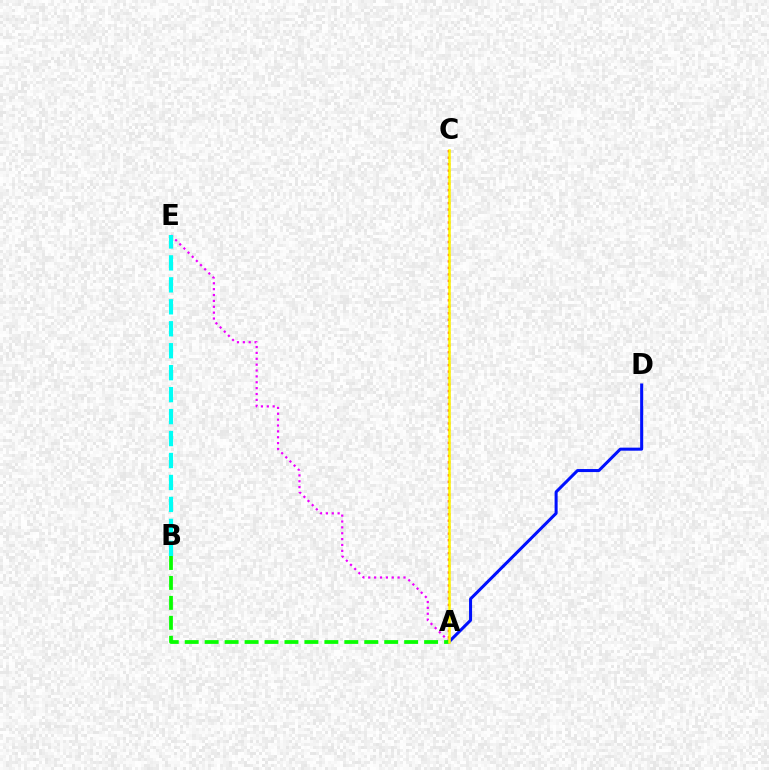{('A', 'E'): [{'color': '#ee00ff', 'line_style': 'dotted', 'thickness': 1.6}], ('A', 'C'): [{'color': '#ff0000', 'line_style': 'dotted', 'thickness': 1.76}, {'color': '#fcf500', 'line_style': 'solid', 'thickness': 1.81}], ('A', 'D'): [{'color': '#0010ff', 'line_style': 'solid', 'thickness': 2.18}], ('A', 'B'): [{'color': '#08ff00', 'line_style': 'dashed', 'thickness': 2.71}], ('B', 'E'): [{'color': '#00fff6', 'line_style': 'dashed', 'thickness': 2.98}]}